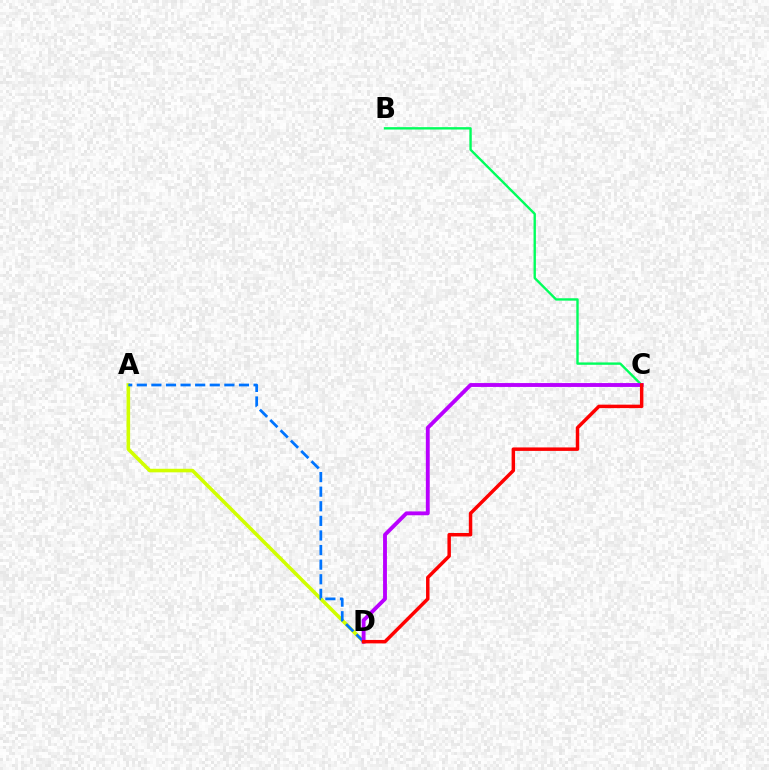{('A', 'D'): [{'color': '#d1ff00', 'line_style': 'solid', 'thickness': 2.57}, {'color': '#0074ff', 'line_style': 'dashed', 'thickness': 1.98}], ('B', 'C'): [{'color': '#00ff5c', 'line_style': 'solid', 'thickness': 1.71}], ('C', 'D'): [{'color': '#b900ff', 'line_style': 'solid', 'thickness': 2.78}, {'color': '#ff0000', 'line_style': 'solid', 'thickness': 2.49}]}